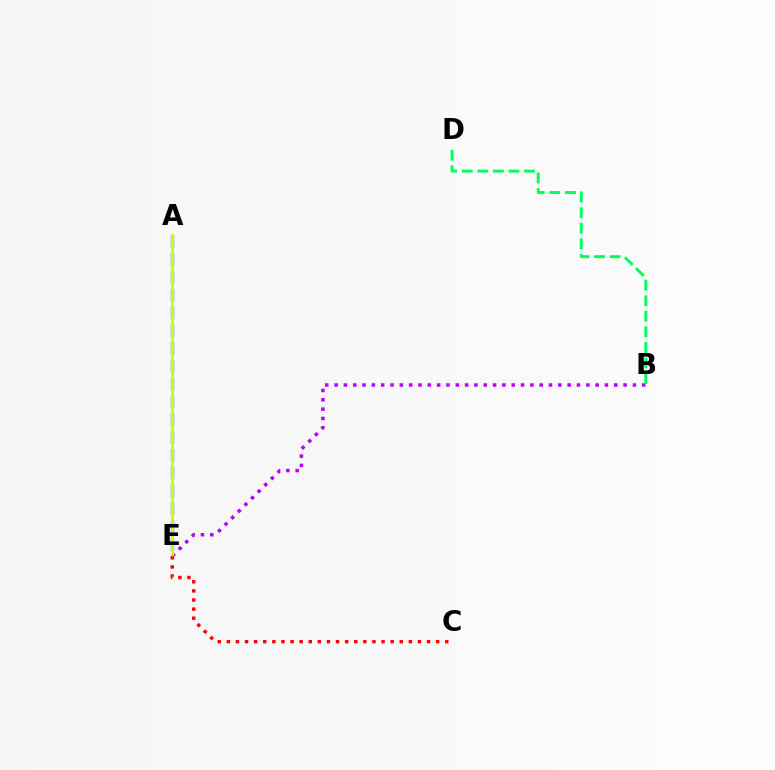{('A', 'E'): [{'color': '#0074ff', 'line_style': 'dashed', 'thickness': 2.42}, {'color': '#d1ff00', 'line_style': 'solid', 'thickness': 2.08}], ('B', 'E'): [{'color': '#b900ff', 'line_style': 'dotted', 'thickness': 2.53}], ('B', 'D'): [{'color': '#00ff5c', 'line_style': 'dashed', 'thickness': 2.11}], ('C', 'E'): [{'color': '#ff0000', 'line_style': 'dotted', 'thickness': 2.47}]}